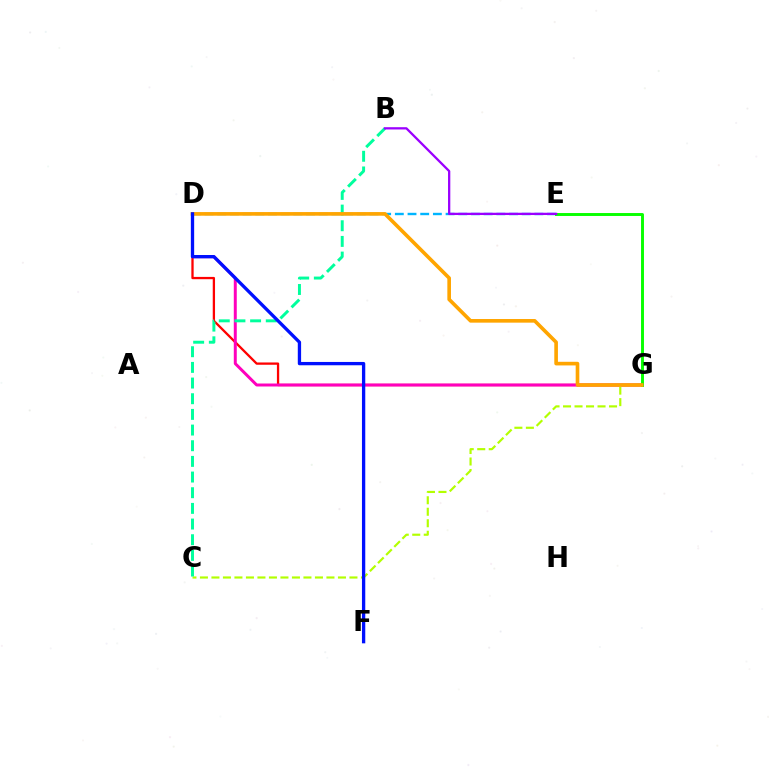{('D', 'G'): [{'color': '#ff0000', 'line_style': 'solid', 'thickness': 1.65}, {'color': '#ff00bd', 'line_style': 'solid', 'thickness': 2.14}, {'color': '#ffa500', 'line_style': 'solid', 'thickness': 2.62}], ('D', 'E'): [{'color': '#00b5ff', 'line_style': 'dashed', 'thickness': 1.72}], ('E', 'G'): [{'color': '#08ff00', 'line_style': 'solid', 'thickness': 2.11}], ('C', 'G'): [{'color': '#b3ff00', 'line_style': 'dashed', 'thickness': 1.56}], ('B', 'C'): [{'color': '#00ff9d', 'line_style': 'dashed', 'thickness': 2.13}], ('B', 'E'): [{'color': '#9b00ff', 'line_style': 'solid', 'thickness': 1.64}], ('D', 'F'): [{'color': '#0010ff', 'line_style': 'solid', 'thickness': 2.38}]}